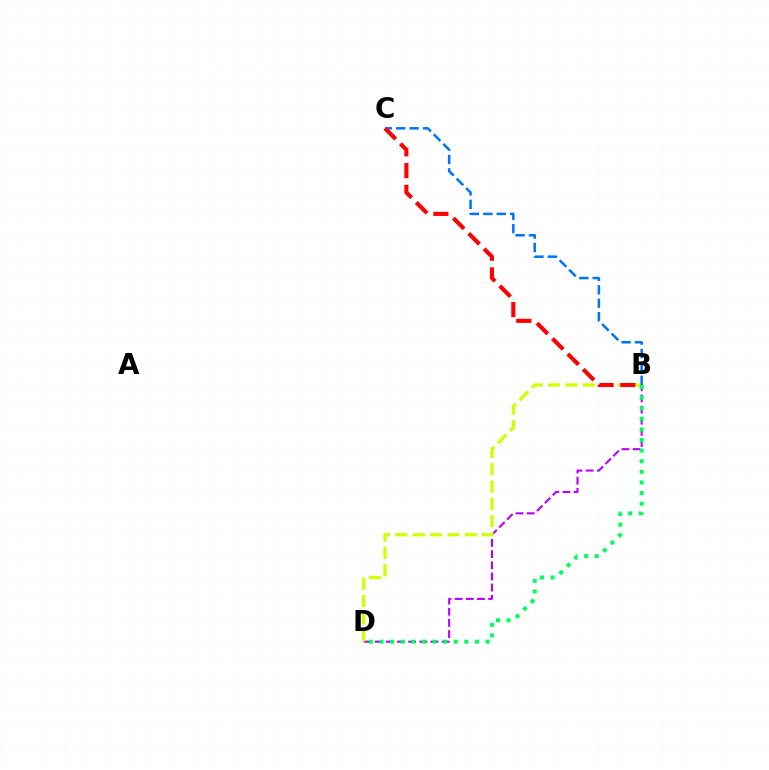{('B', 'D'): [{'color': '#b900ff', 'line_style': 'dashed', 'thickness': 1.52}, {'color': '#d1ff00', 'line_style': 'dashed', 'thickness': 2.36}, {'color': '#00ff5c', 'line_style': 'dotted', 'thickness': 2.88}], ('B', 'C'): [{'color': '#0074ff', 'line_style': 'dashed', 'thickness': 1.82}, {'color': '#ff0000', 'line_style': 'dashed', 'thickness': 2.96}]}